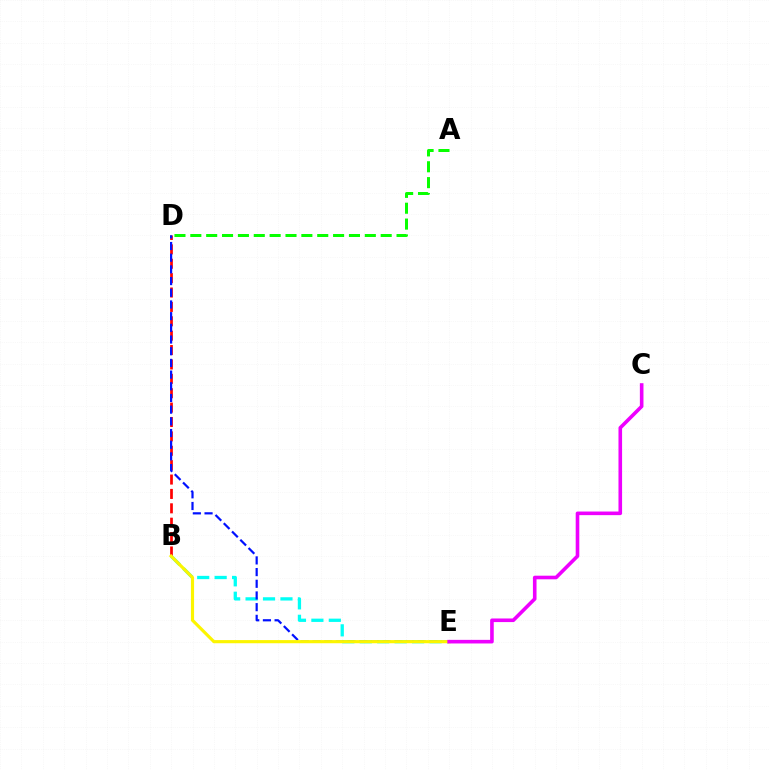{('B', 'E'): [{'color': '#00fff6', 'line_style': 'dashed', 'thickness': 2.37}, {'color': '#fcf500', 'line_style': 'solid', 'thickness': 2.27}], ('B', 'D'): [{'color': '#ff0000', 'line_style': 'dashed', 'thickness': 1.95}], ('A', 'D'): [{'color': '#08ff00', 'line_style': 'dashed', 'thickness': 2.16}], ('D', 'E'): [{'color': '#0010ff', 'line_style': 'dashed', 'thickness': 1.59}], ('C', 'E'): [{'color': '#ee00ff', 'line_style': 'solid', 'thickness': 2.6}]}